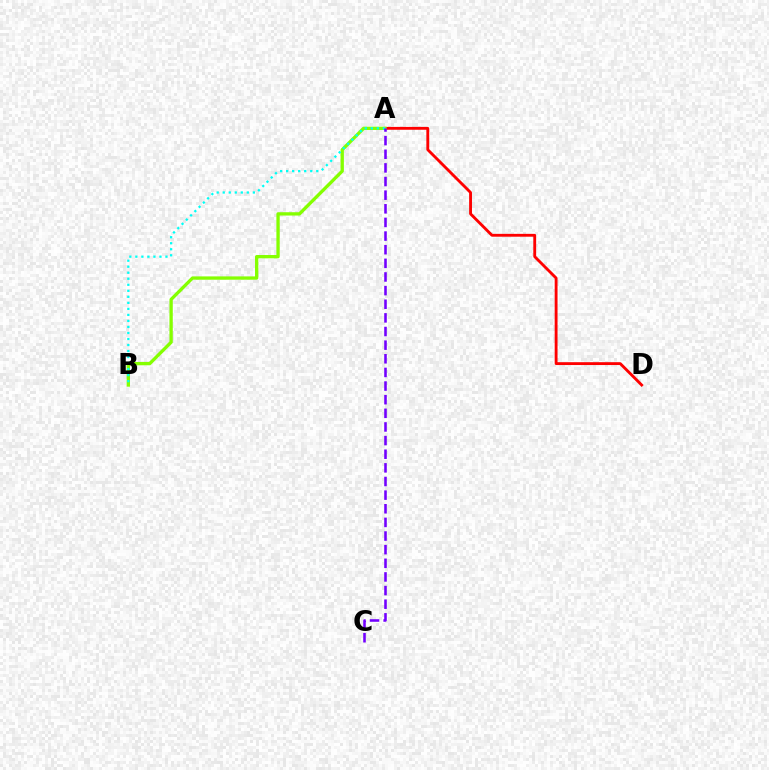{('A', 'D'): [{'color': '#ff0000', 'line_style': 'solid', 'thickness': 2.05}], ('A', 'B'): [{'color': '#84ff00', 'line_style': 'solid', 'thickness': 2.39}, {'color': '#00fff6', 'line_style': 'dotted', 'thickness': 1.64}], ('A', 'C'): [{'color': '#7200ff', 'line_style': 'dashed', 'thickness': 1.85}]}